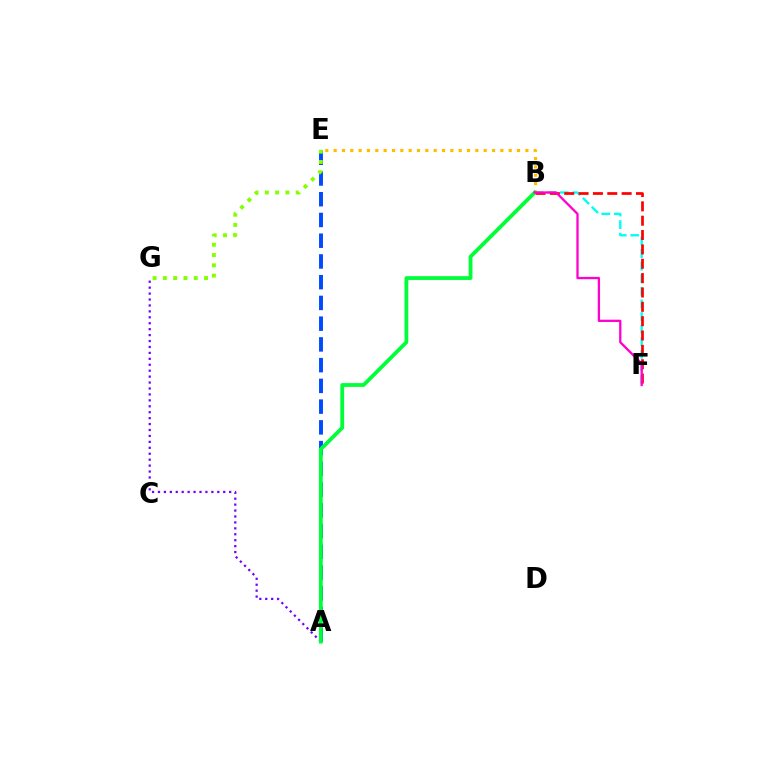{('A', 'E'): [{'color': '#004bff', 'line_style': 'dashed', 'thickness': 2.82}], ('E', 'G'): [{'color': '#84ff00', 'line_style': 'dotted', 'thickness': 2.8}], ('B', 'F'): [{'color': '#00fff6', 'line_style': 'dashed', 'thickness': 1.71}, {'color': '#ff0000', 'line_style': 'dashed', 'thickness': 1.95}, {'color': '#ff00cf', 'line_style': 'solid', 'thickness': 1.65}], ('B', 'E'): [{'color': '#ffbd00', 'line_style': 'dotted', 'thickness': 2.27}], ('A', 'G'): [{'color': '#7200ff', 'line_style': 'dotted', 'thickness': 1.61}], ('A', 'B'): [{'color': '#00ff39', 'line_style': 'solid', 'thickness': 2.73}]}